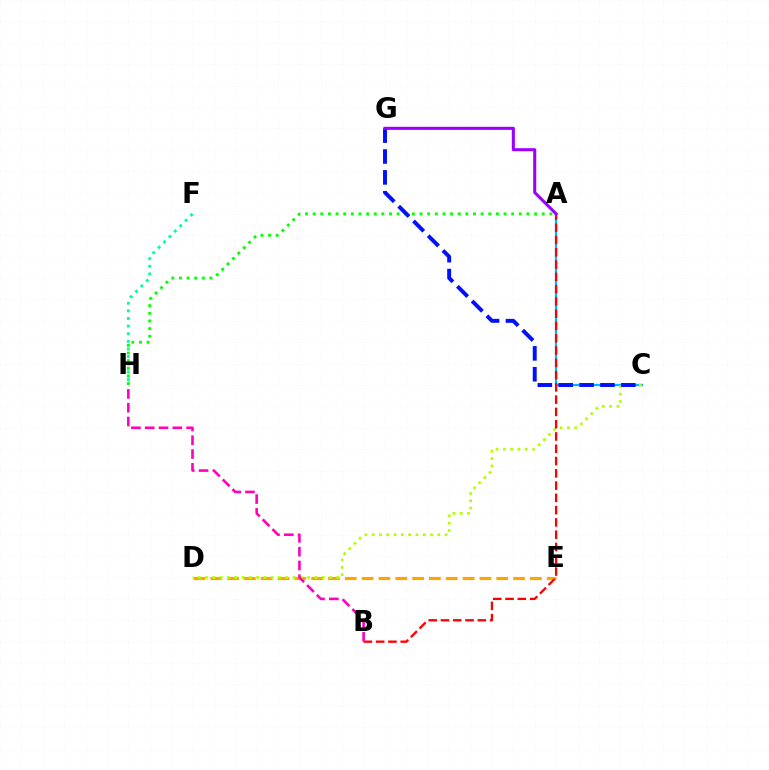{('A', 'C'): [{'color': '#00b5ff', 'line_style': 'solid', 'thickness': 1.62}], ('D', 'E'): [{'color': '#ffa500', 'line_style': 'dashed', 'thickness': 2.29}], ('C', 'D'): [{'color': '#b3ff00', 'line_style': 'dotted', 'thickness': 1.98}], ('A', 'H'): [{'color': '#08ff00', 'line_style': 'dotted', 'thickness': 2.07}], ('F', 'H'): [{'color': '#00ff9d', 'line_style': 'dotted', 'thickness': 2.07}], ('A', 'B'): [{'color': '#ff0000', 'line_style': 'dashed', 'thickness': 1.67}], ('B', 'H'): [{'color': '#ff00bd', 'line_style': 'dashed', 'thickness': 1.88}], ('C', 'G'): [{'color': '#0010ff', 'line_style': 'dashed', 'thickness': 2.84}], ('A', 'G'): [{'color': '#9b00ff', 'line_style': 'solid', 'thickness': 2.2}]}